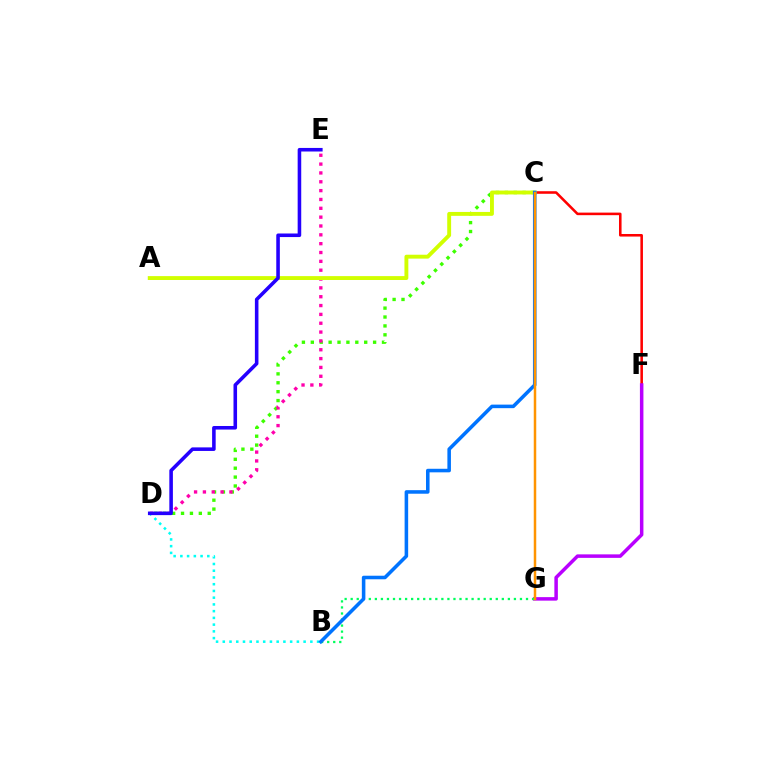{('C', 'F'): [{'color': '#ff0000', 'line_style': 'solid', 'thickness': 1.85}], ('B', 'D'): [{'color': '#00fff6', 'line_style': 'dotted', 'thickness': 1.83}], ('F', 'G'): [{'color': '#b900ff', 'line_style': 'solid', 'thickness': 2.52}], ('C', 'D'): [{'color': '#3dff00', 'line_style': 'dotted', 'thickness': 2.42}], ('D', 'E'): [{'color': '#ff00ac', 'line_style': 'dotted', 'thickness': 2.4}, {'color': '#2500ff', 'line_style': 'solid', 'thickness': 2.57}], ('A', 'C'): [{'color': '#d1ff00', 'line_style': 'solid', 'thickness': 2.8}], ('B', 'G'): [{'color': '#00ff5c', 'line_style': 'dotted', 'thickness': 1.64}], ('B', 'C'): [{'color': '#0074ff', 'line_style': 'solid', 'thickness': 2.56}], ('C', 'G'): [{'color': '#ff9400', 'line_style': 'solid', 'thickness': 1.8}]}